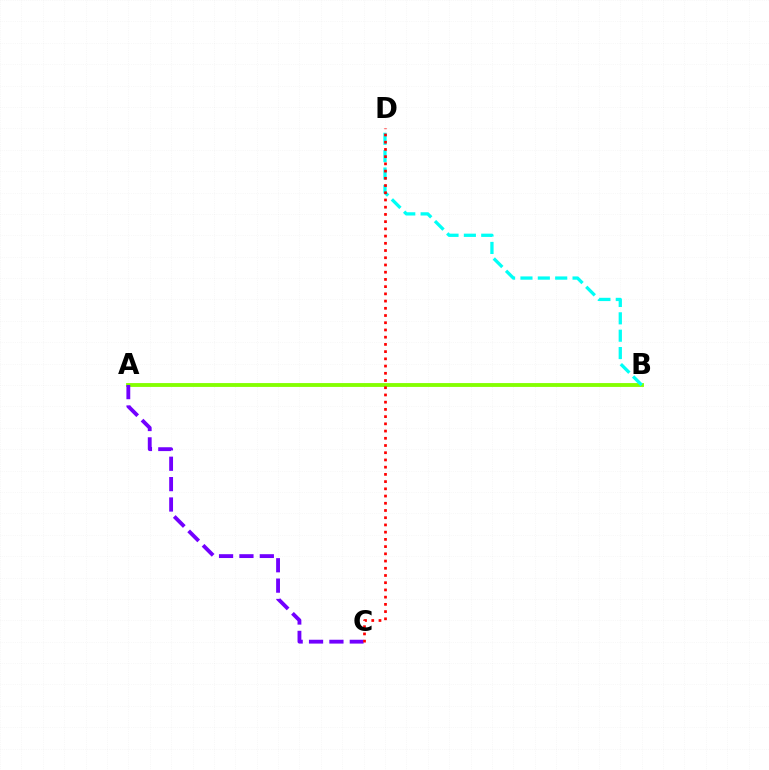{('A', 'B'): [{'color': '#84ff00', 'line_style': 'solid', 'thickness': 2.77}], ('A', 'C'): [{'color': '#7200ff', 'line_style': 'dashed', 'thickness': 2.77}], ('B', 'D'): [{'color': '#00fff6', 'line_style': 'dashed', 'thickness': 2.36}], ('C', 'D'): [{'color': '#ff0000', 'line_style': 'dotted', 'thickness': 1.96}]}